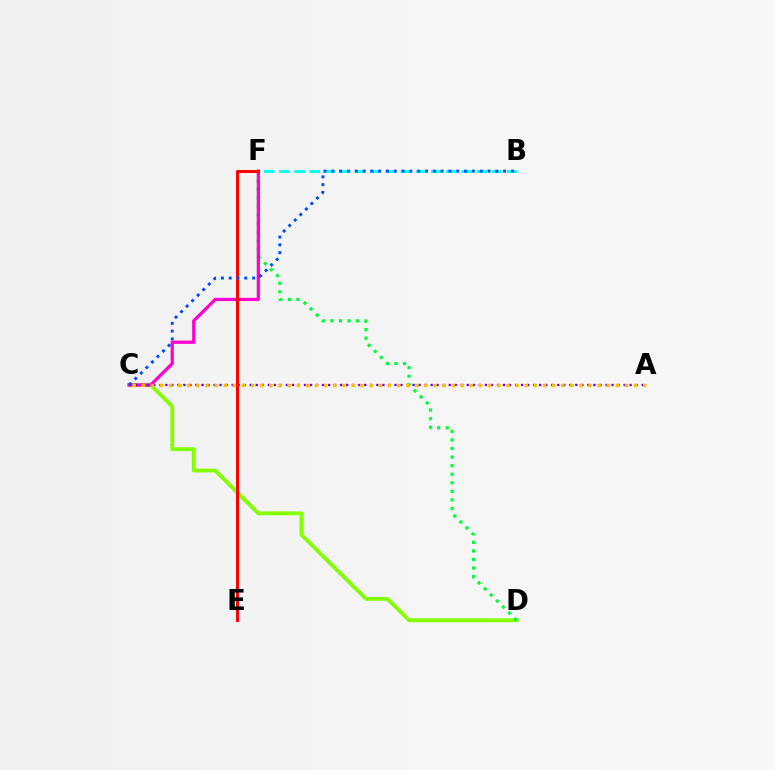{('C', 'D'): [{'color': '#84ff00', 'line_style': 'solid', 'thickness': 2.73}], ('D', 'F'): [{'color': '#00ff39', 'line_style': 'dotted', 'thickness': 2.33}], ('C', 'F'): [{'color': '#ff00cf', 'line_style': 'solid', 'thickness': 2.33}], ('A', 'C'): [{'color': '#7200ff', 'line_style': 'dotted', 'thickness': 1.64}, {'color': '#ffbd00', 'line_style': 'dotted', 'thickness': 2.48}], ('B', 'F'): [{'color': '#00fff6', 'line_style': 'dashed', 'thickness': 2.06}], ('E', 'F'): [{'color': '#ff0000', 'line_style': 'solid', 'thickness': 2.18}], ('B', 'C'): [{'color': '#004bff', 'line_style': 'dotted', 'thickness': 2.12}]}